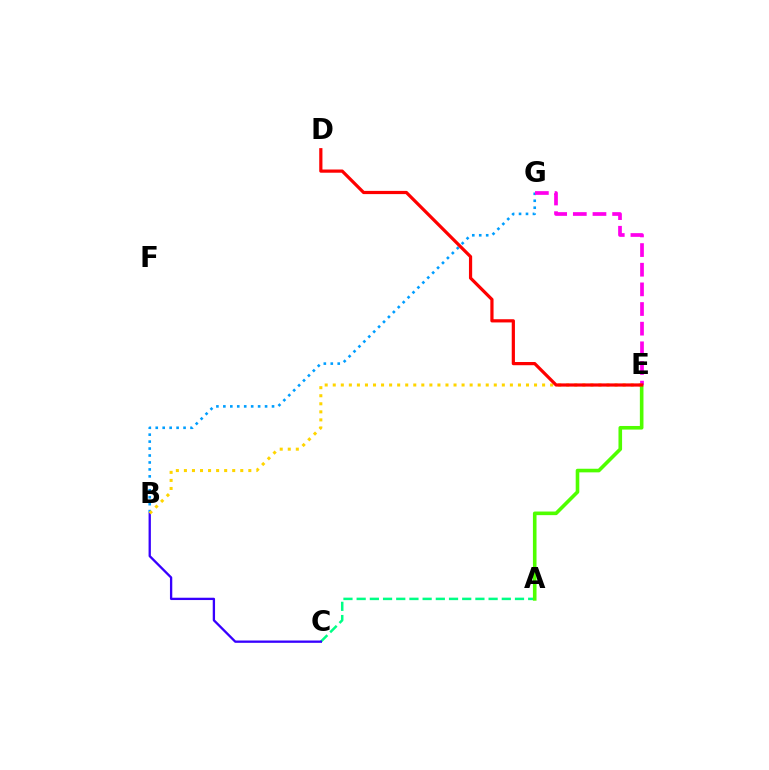{('B', 'G'): [{'color': '#009eff', 'line_style': 'dotted', 'thickness': 1.89}], ('A', 'C'): [{'color': '#00ff86', 'line_style': 'dashed', 'thickness': 1.79}], ('B', 'C'): [{'color': '#3700ff', 'line_style': 'solid', 'thickness': 1.67}], ('A', 'E'): [{'color': '#4fff00', 'line_style': 'solid', 'thickness': 2.6}], ('E', 'G'): [{'color': '#ff00ed', 'line_style': 'dashed', 'thickness': 2.67}], ('B', 'E'): [{'color': '#ffd500', 'line_style': 'dotted', 'thickness': 2.19}], ('D', 'E'): [{'color': '#ff0000', 'line_style': 'solid', 'thickness': 2.31}]}